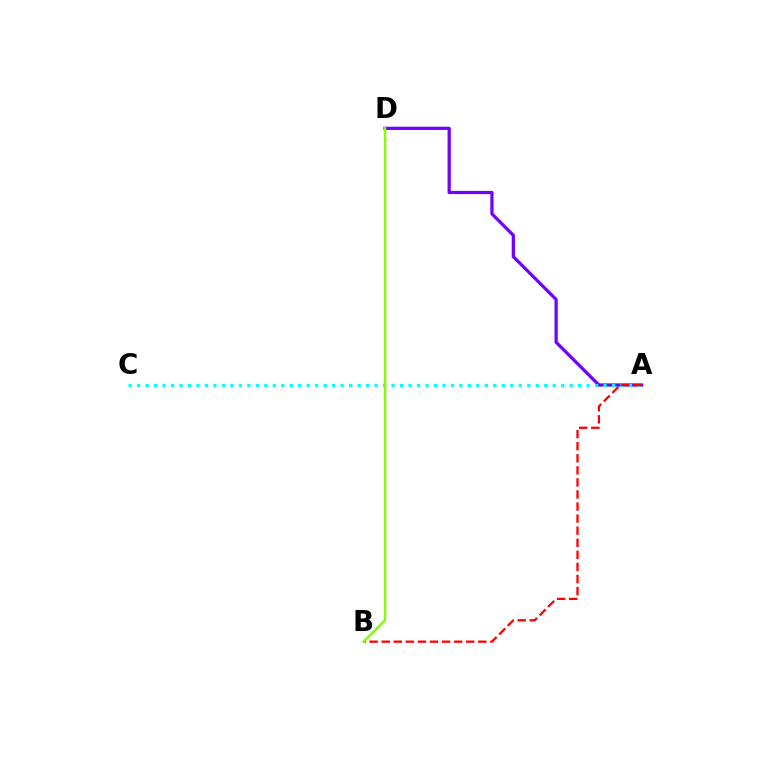{('A', 'D'): [{'color': '#7200ff', 'line_style': 'solid', 'thickness': 2.33}], ('A', 'C'): [{'color': '#00fff6', 'line_style': 'dotted', 'thickness': 2.3}], ('A', 'B'): [{'color': '#ff0000', 'line_style': 'dashed', 'thickness': 1.64}], ('B', 'D'): [{'color': '#84ff00', 'line_style': 'solid', 'thickness': 1.79}]}